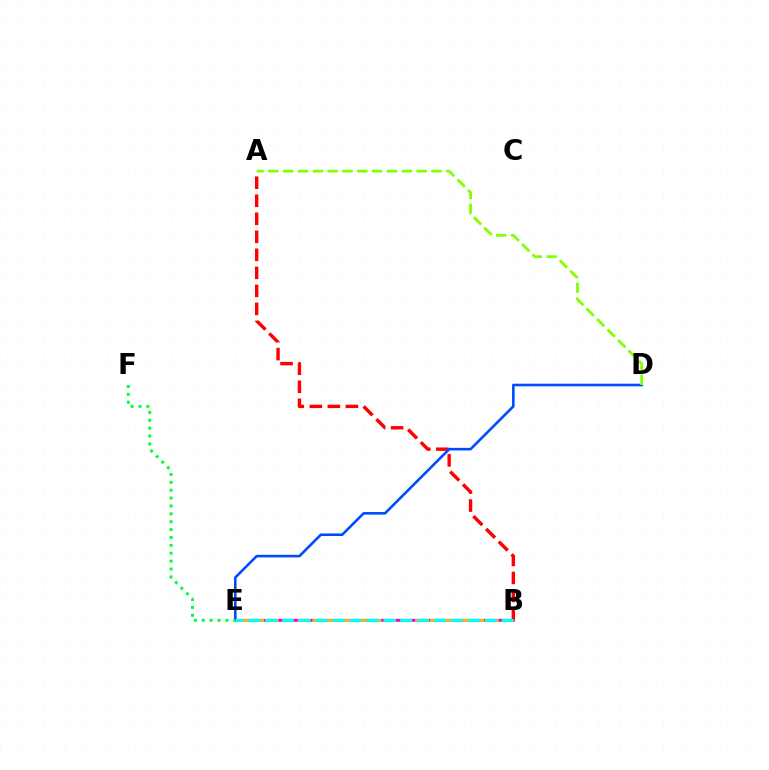{('A', 'B'): [{'color': '#ff0000', 'line_style': 'dashed', 'thickness': 2.45}], ('B', 'E'): [{'color': '#7200ff', 'line_style': 'solid', 'thickness': 1.59}, {'color': '#ff00cf', 'line_style': 'solid', 'thickness': 1.86}, {'color': '#ffbd00', 'line_style': 'dashed', 'thickness': 1.99}, {'color': '#00fff6', 'line_style': 'dashed', 'thickness': 2.3}], ('D', 'E'): [{'color': '#004bff', 'line_style': 'solid', 'thickness': 1.87}], ('A', 'D'): [{'color': '#84ff00', 'line_style': 'dashed', 'thickness': 2.01}], ('E', 'F'): [{'color': '#00ff39', 'line_style': 'dotted', 'thickness': 2.14}]}